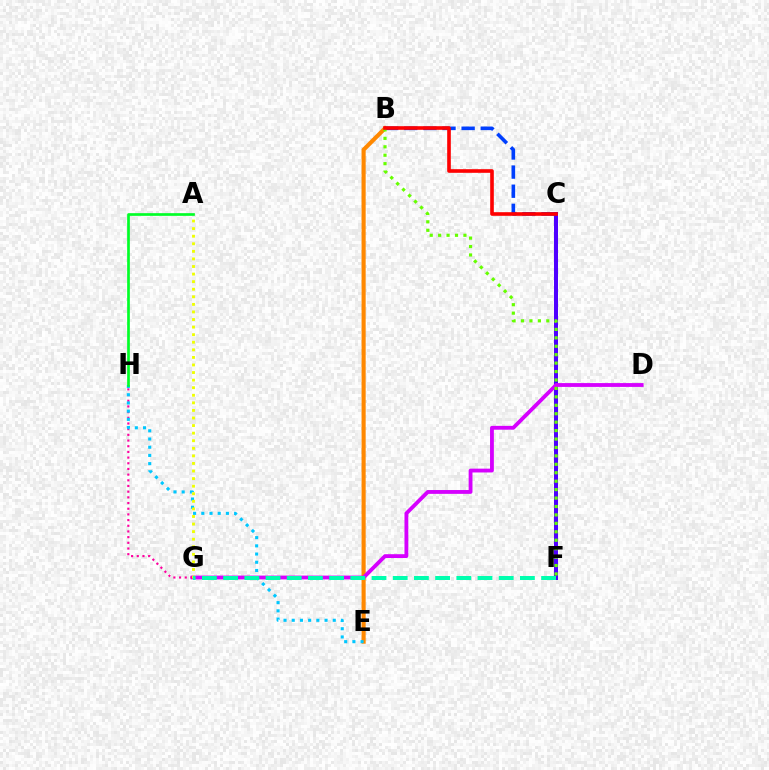{('B', 'E'): [{'color': '#ff8800', 'line_style': 'solid', 'thickness': 2.96}], ('C', 'F'): [{'color': '#4f00ff', 'line_style': 'solid', 'thickness': 2.88}], ('D', 'G'): [{'color': '#d600ff', 'line_style': 'solid', 'thickness': 2.75}], ('G', 'H'): [{'color': '#ff00a0', 'line_style': 'dotted', 'thickness': 1.54}], ('B', 'C'): [{'color': '#003fff', 'line_style': 'dashed', 'thickness': 2.6}, {'color': '#ff0000', 'line_style': 'solid', 'thickness': 2.61}], ('E', 'H'): [{'color': '#00c7ff', 'line_style': 'dotted', 'thickness': 2.23}], ('A', 'G'): [{'color': '#eeff00', 'line_style': 'dotted', 'thickness': 2.06}], ('B', 'F'): [{'color': '#66ff00', 'line_style': 'dotted', 'thickness': 2.29}], ('A', 'H'): [{'color': '#00ff27', 'line_style': 'solid', 'thickness': 1.94}], ('F', 'G'): [{'color': '#00ffaf', 'line_style': 'dashed', 'thickness': 2.88}]}